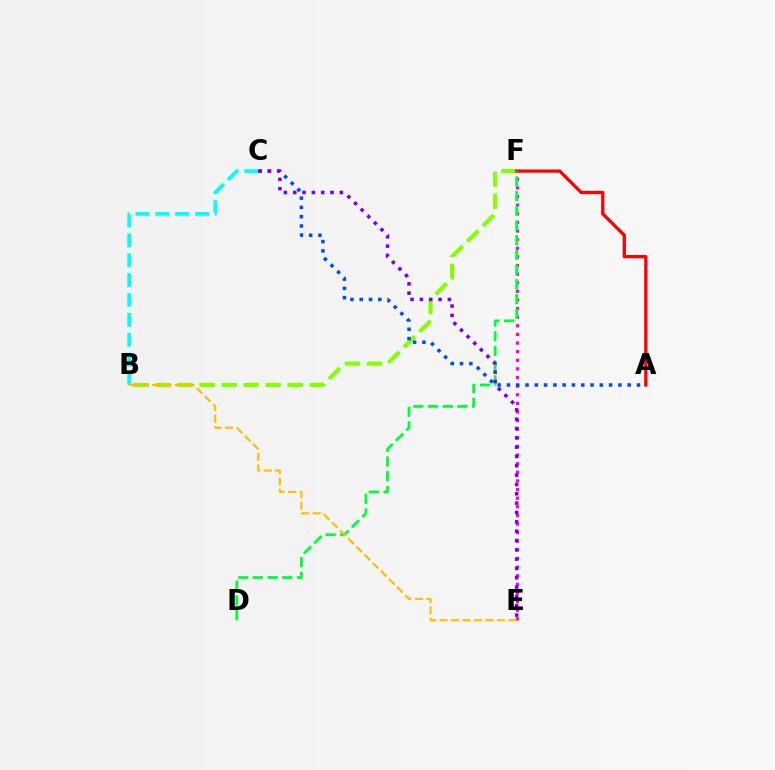{('B', 'C'): [{'color': '#00fff6', 'line_style': 'dashed', 'thickness': 2.7}], ('B', 'F'): [{'color': '#84ff00', 'line_style': 'dashed', 'thickness': 2.99}], ('A', 'F'): [{'color': '#ff0000', 'line_style': 'solid', 'thickness': 2.36}], ('E', 'F'): [{'color': '#ff00cf', 'line_style': 'dotted', 'thickness': 2.34}], ('A', 'C'): [{'color': '#004bff', 'line_style': 'dotted', 'thickness': 2.52}], ('D', 'F'): [{'color': '#00ff39', 'line_style': 'dashed', 'thickness': 2.0}], ('C', 'E'): [{'color': '#7200ff', 'line_style': 'dotted', 'thickness': 2.54}], ('B', 'E'): [{'color': '#ffbd00', 'line_style': 'dashed', 'thickness': 1.56}]}